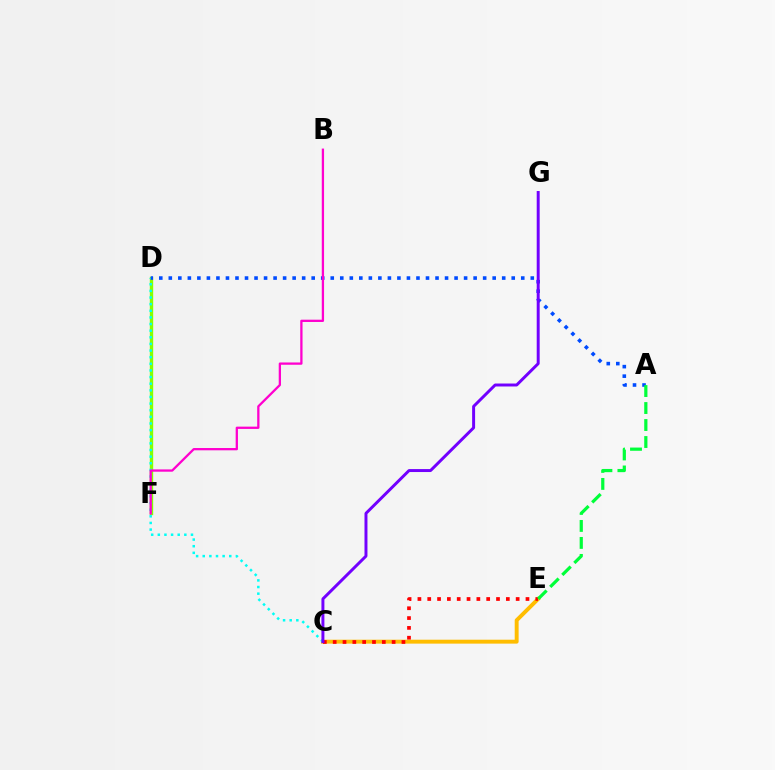{('D', 'F'): [{'color': '#84ff00', 'line_style': 'solid', 'thickness': 2.43}], ('C', 'E'): [{'color': '#ffbd00', 'line_style': 'solid', 'thickness': 2.82}, {'color': '#ff0000', 'line_style': 'dotted', 'thickness': 2.67}], ('C', 'D'): [{'color': '#00fff6', 'line_style': 'dotted', 'thickness': 1.8}], ('A', 'D'): [{'color': '#004bff', 'line_style': 'dotted', 'thickness': 2.59}], ('B', 'F'): [{'color': '#ff00cf', 'line_style': 'solid', 'thickness': 1.65}], ('C', 'G'): [{'color': '#7200ff', 'line_style': 'solid', 'thickness': 2.13}], ('A', 'E'): [{'color': '#00ff39', 'line_style': 'dashed', 'thickness': 2.31}]}